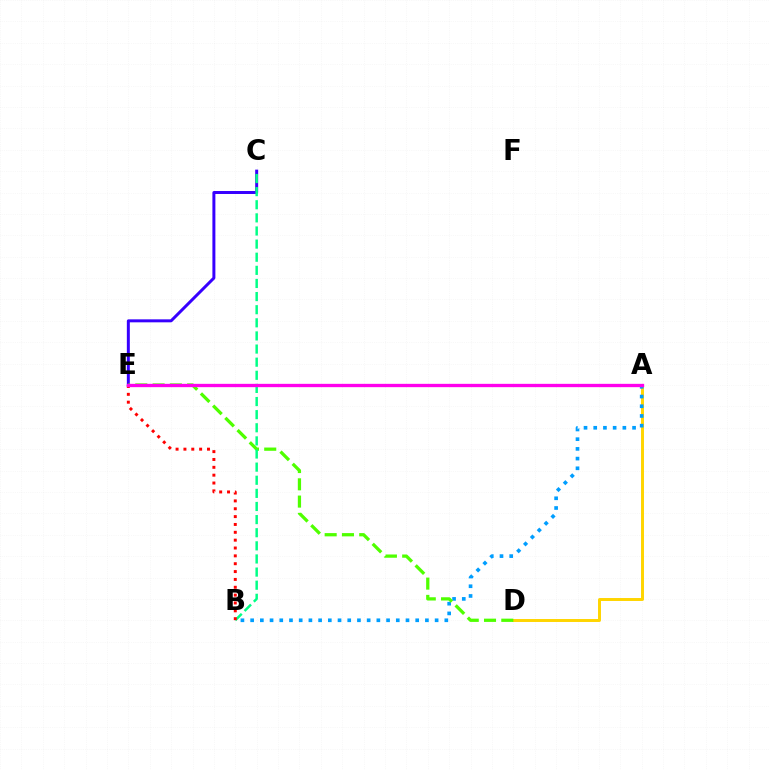{('C', 'E'): [{'color': '#3700ff', 'line_style': 'solid', 'thickness': 2.15}], ('A', 'D'): [{'color': '#ffd500', 'line_style': 'solid', 'thickness': 2.13}], ('A', 'B'): [{'color': '#009eff', 'line_style': 'dotted', 'thickness': 2.64}], ('D', 'E'): [{'color': '#4fff00', 'line_style': 'dashed', 'thickness': 2.35}], ('B', 'C'): [{'color': '#00ff86', 'line_style': 'dashed', 'thickness': 1.78}], ('B', 'E'): [{'color': '#ff0000', 'line_style': 'dotted', 'thickness': 2.13}], ('A', 'E'): [{'color': '#ff00ed', 'line_style': 'solid', 'thickness': 2.4}]}